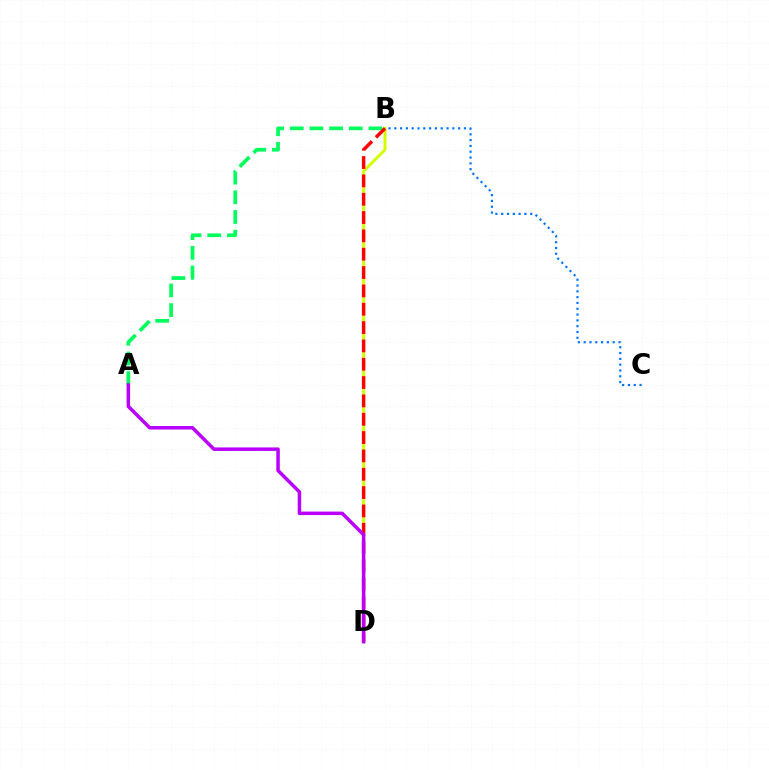{('B', 'D'): [{'color': '#d1ff00', 'line_style': 'solid', 'thickness': 2.14}, {'color': '#ff0000', 'line_style': 'dashed', 'thickness': 2.49}], ('A', 'B'): [{'color': '#00ff5c', 'line_style': 'dashed', 'thickness': 2.67}], ('B', 'C'): [{'color': '#0074ff', 'line_style': 'dotted', 'thickness': 1.58}], ('A', 'D'): [{'color': '#b900ff', 'line_style': 'solid', 'thickness': 2.52}]}